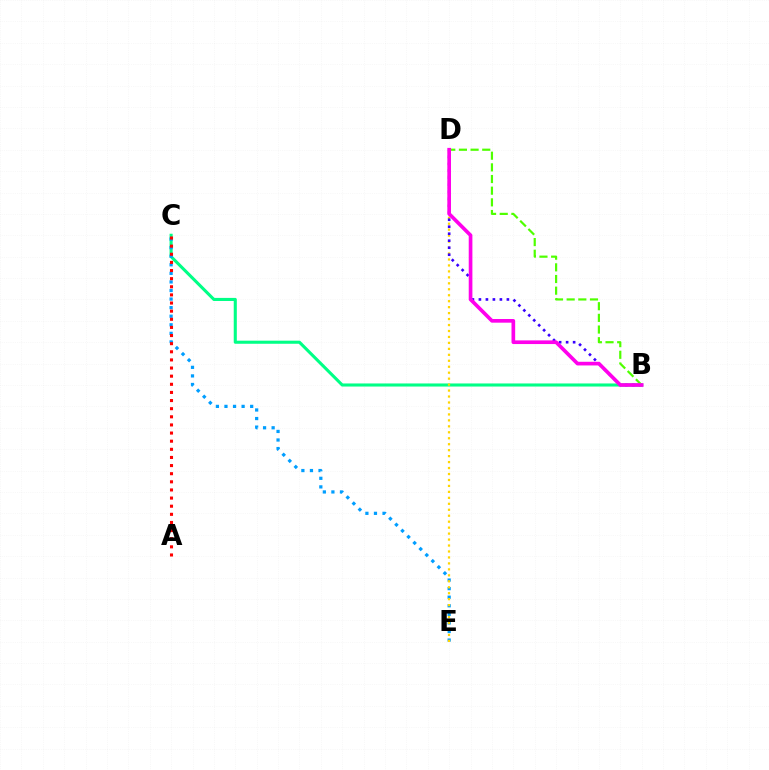{('B', 'C'): [{'color': '#00ff86', 'line_style': 'solid', 'thickness': 2.22}], ('C', 'E'): [{'color': '#009eff', 'line_style': 'dotted', 'thickness': 2.33}], ('A', 'C'): [{'color': '#ff0000', 'line_style': 'dotted', 'thickness': 2.21}], ('D', 'E'): [{'color': '#ffd500', 'line_style': 'dotted', 'thickness': 1.62}], ('B', 'D'): [{'color': '#3700ff', 'line_style': 'dotted', 'thickness': 1.9}, {'color': '#4fff00', 'line_style': 'dashed', 'thickness': 1.58}, {'color': '#ff00ed', 'line_style': 'solid', 'thickness': 2.64}]}